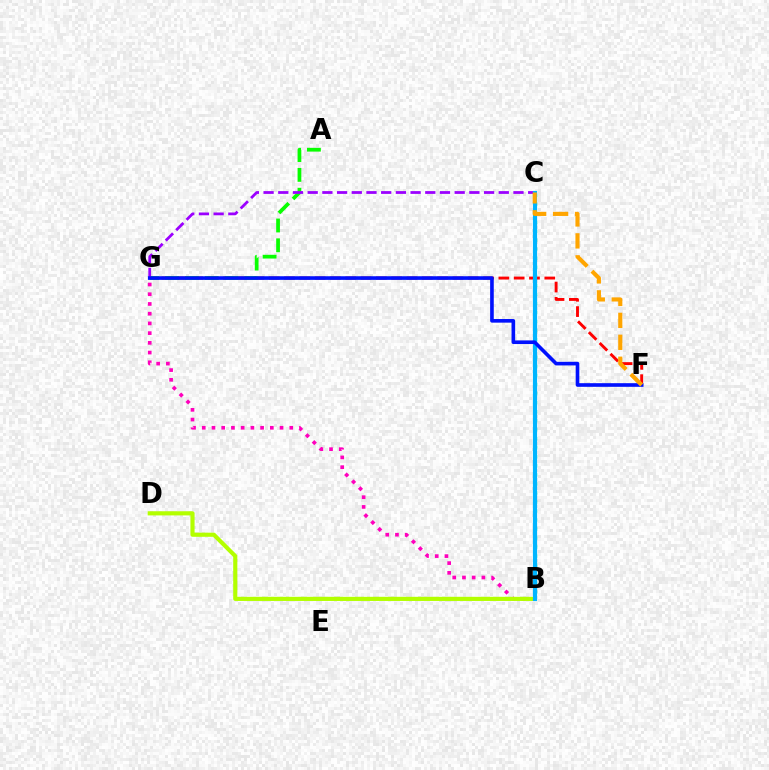{('B', 'C'): [{'color': '#00ff9d', 'line_style': 'dotted', 'thickness': 2.45}, {'color': '#00b5ff', 'line_style': 'solid', 'thickness': 3.0}], ('F', 'G'): [{'color': '#ff0000', 'line_style': 'dashed', 'thickness': 2.08}, {'color': '#0010ff', 'line_style': 'solid', 'thickness': 2.61}], ('A', 'G'): [{'color': '#08ff00', 'line_style': 'dashed', 'thickness': 2.69}], ('B', 'G'): [{'color': '#ff00bd', 'line_style': 'dotted', 'thickness': 2.64}], ('B', 'D'): [{'color': '#b3ff00', 'line_style': 'solid', 'thickness': 2.99}], ('C', 'G'): [{'color': '#9b00ff', 'line_style': 'dashed', 'thickness': 2.0}], ('C', 'F'): [{'color': '#ffa500', 'line_style': 'dashed', 'thickness': 2.98}]}